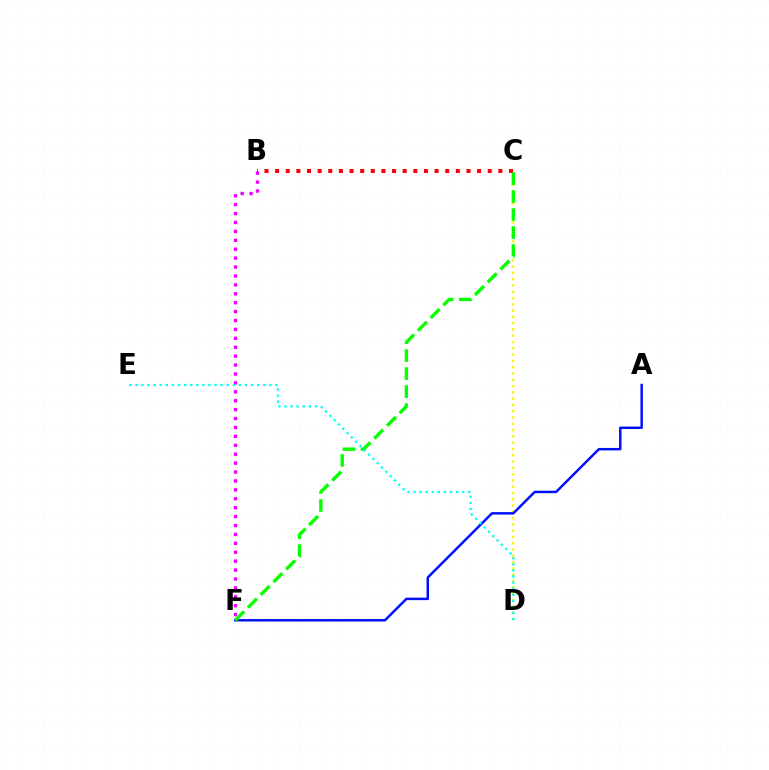{('B', 'F'): [{'color': '#ee00ff', 'line_style': 'dotted', 'thickness': 2.42}], ('C', 'D'): [{'color': '#fcf500', 'line_style': 'dotted', 'thickness': 1.71}], ('A', 'F'): [{'color': '#0010ff', 'line_style': 'solid', 'thickness': 1.77}], ('B', 'C'): [{'color': '#ff0000', 'line_style': 'dotted', 'thickness': 2.89}], ('C', 'F'): [{'color': '#08ff00', 'line_style': 'dashed', 'thickness': 2.44}], ('D', 'E'): [{'color': '#00fff6', 'line_style': 'dotted', 'thickness': 1.65}]}